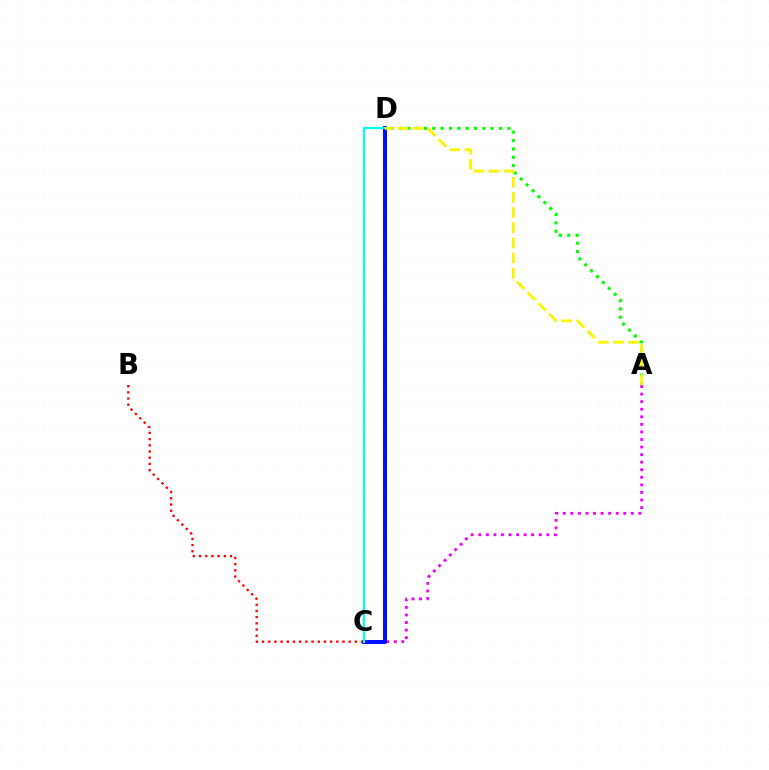{('A', 'C'): [{'color': '#ee00ff', 'line_style': 'dotted', 'thickness': 2.05}], ('A', 'D'): [{'color': '#08ff00', 'line_style': 'dotted', 'thickness': 2.27}, {'color': '#fcf500', 'line_style': 'dashed', 'thickness': 2.06}], ('C', 'D'): [{'color': '#0010ff', 'line_style': 'solid', 'thickness': 2.9}, {'color': '#00fff6', 'line_style': 'solid', 'thickness': 1.56}], ('B', 'C'): [{'color': '#ff0000', 'line_style': 'dotted', 'thickness': 1.68}]}